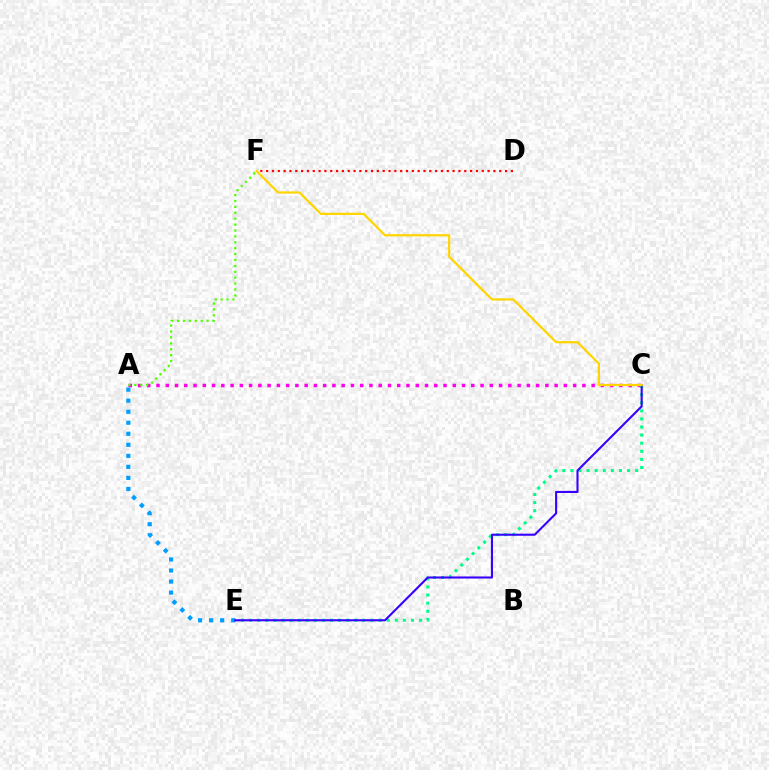{('A', 'C'): [{'color': '#ff00ed', 'line_style': 'dotted', 'thickness': 2.52}], ('A', 'E'): [{'color': '#009eff', 'line_style': 'dotted', 'thickness': 3.0}], ('D', 'F'): [{'color': '#ff0000', 'line_style': 'dotted', 'thickness': 1.58}], ('C', 'E'): [{'color': '#00ff86', 'line_style': 'dotted', 'thickness': 2.2}, {'color': '#3700ff', 'line_style': 'solid', 'thickness': 1.51}], ('A', 'F'): [{'color': '#4fff00', 'line_style': 'dotted', 'thickness': 1.6}], ('C', 'F'): [{'color': '#ffd500', 'line_style': 'solid', 'thickness': 1.6}]}